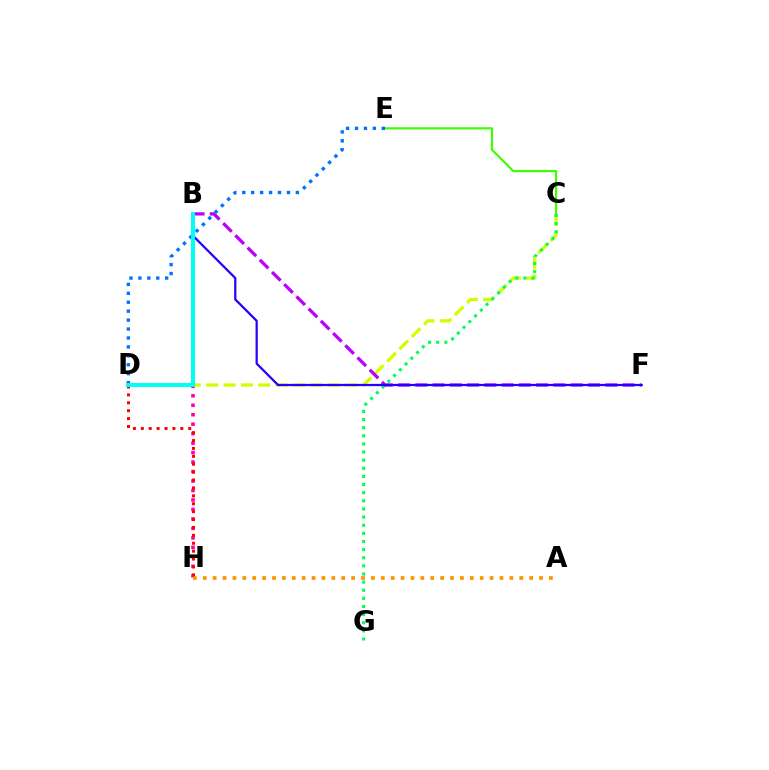{('B', 'H'): [{'color': '#ff00ac', 'line_style': 'dotted', 'thickness': 2.57}], ('C', 'D'): [{'color': '#d1ff00', 'line_style': 'dashed', 'thickness': 2.36}], ('C', 'E'): [{'color': '#3dff00', 'line_style': 'solid', 'thickness': 1.56}], ('C', 'G'): [{'color': '#00ff5c', 'line_style': 'dotted', 'thickness': 2.21}], ('A', 'H'): [{'color': '#ff9400', 'line_style': 'dotted', 'thickness': 2.69}], ('B', 'F'): [{'color': '#b900ff', 'line_style': 'dashed', 'thickness': 2.35}, {'color': '#2500ff', 'line_style': 'solid', 'thickness': 1.61}], ('D', 'E'): [{'color': '#0074ff', 'line_style': 'dotted', 'thickness': 2.43}], ('D', 'H'): [{'color': '#ff0000', 'line_style': 'dotted', 'thickness': 2.15}], ('B', 'D'): [{'color': '#00fff6', 'line_style': 'solid', 'thickness': 2.86}]}